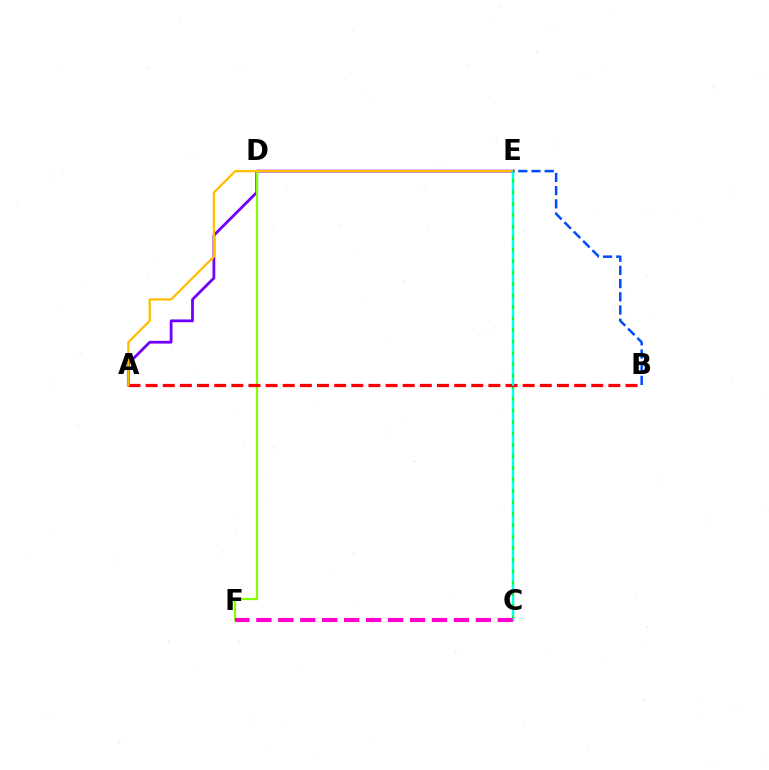{('A', 'E'): [{'color': '#7200ff', 'line_style': 'solid', 'thickness': 2.01}, {'color': '#ffbd00', 'line_style': 'solid', 'thickness': 1.63}], ('D', 'F'): [{'color': '#84ff00', 'line_style': 'solid', 'thickness': 1.62}], ('C', 'E'): [{'color': '#00ff39', 'line_style': 'solid', 'thickness': 1.67}, {'color': '#00fff6', 'line_style': 'dashed', 'thickness': 1.56}], ('C', 'F'): [{'color': '#ff00cf', 'line_style': 'dashed', 'thickness': 2.98}], ('A', 'B'): [{'color': '#ff0000', 'line_style': 'dashed', 'thickness': 2.33}], ('B', 'E'): [{'color': '#004bff', 'line_style': 'dashed', 'thickness': 1.79}]}